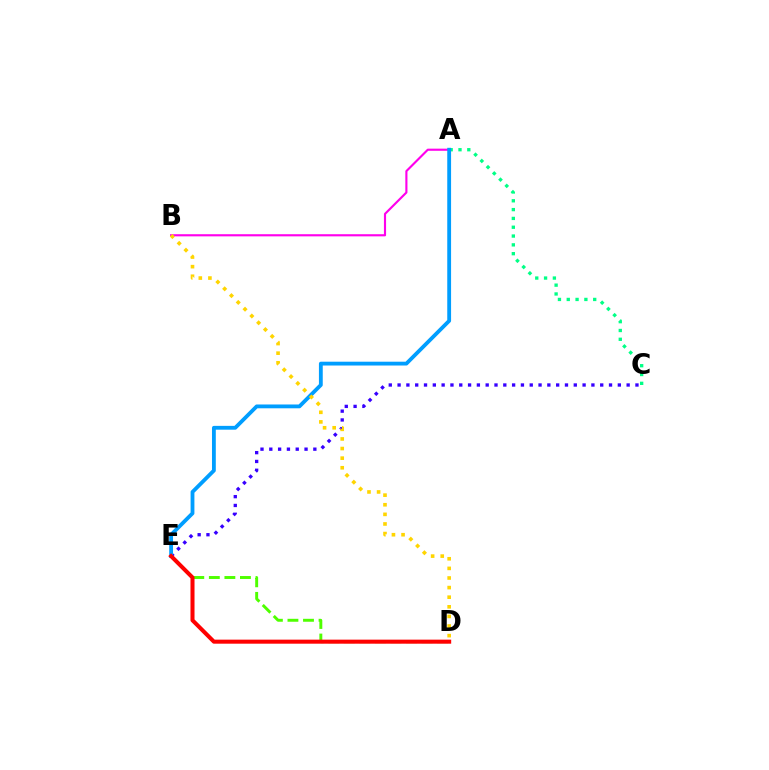{('A', 'C'): [{'color': '#00ff86', 'line_style': 'dotted', 'thickness': 2.4}], ('A', 'B'): [{'color': '#ff00ed', 'line_style': 'solid', 'thickness': 1.54}], ('C', 'E'): [{'color': '#3700ff', 'line_style': 'dotted', 'thickness': 2.39}], ('A', 'E'): [{'color': '#009eff', 'line_style': 'solid', 'thickness': 2.75}], ('B', 'D'): [{'color': '#ffd500', 'line_style': 'dotted', 'thickness': 2.61}], ('D', 'E'): [{'color': '#4fff00', 'line_style': 'dashed', 'thickness': 2.11}, {'color': '#ff0000', 'line_style': 'solid', 'thickness': 2.91}]}